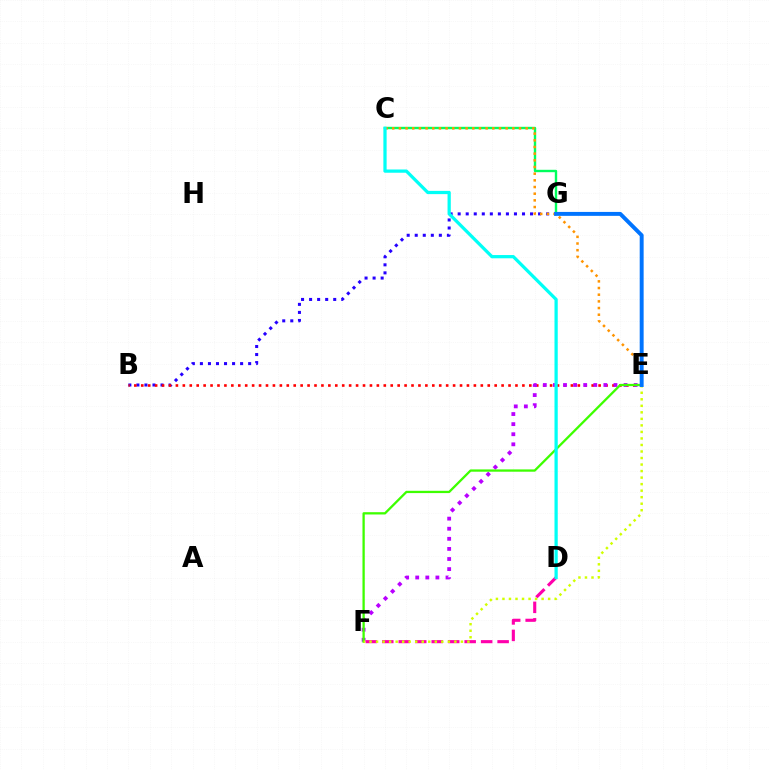{('B', 'G'): [{'color': '#2500ff', 'line_style': 'dotted', 'thickness': 2.18}], ('C', 'G'): [{'color': '#00ff5c', 'line_style': 'solid', 'thickness': 1.73}], ('B', 'E'): [{'color': '#ff0000', 'line_style': 'dotted', 'thickness': 1.88}], ('C', 'E'): [{'color': '#ff9400', 'line_style': 'dotted', 'thickness': 1.81}], ('E', 'F'): [{'color': '#b900ff', 'line_style': 'dotted', 'thickness': 2.74}, {'color': '#3dff00', 'line_style': 'solid', 'thickness': 1.65}, {'color': '#d1ff00', 'line_style': 'dotted', 'thickness': 1.77}], ('D', 'F'): [{'color': '#ff00ac', 'line_style': 'dashed', 'thickness': 2.24}], ('E', 'G'): [{'color': '#0074ff', 'line_style': 'solid', 'thickness': 2.83}], ('C', 'D'): [{'color': '#00fff6', 'line_style': 'solid', 'thickness': 2.34}]}